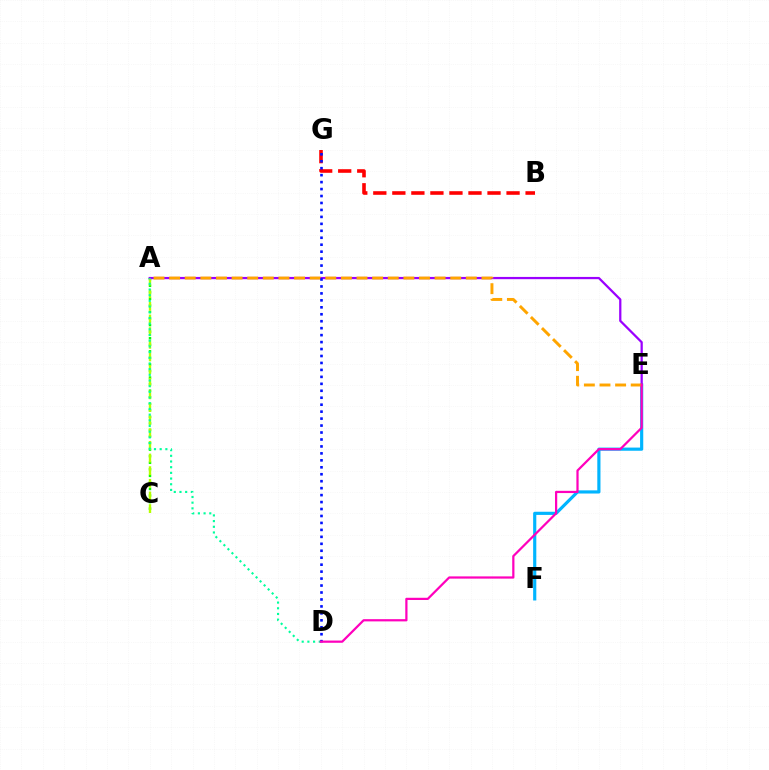{('A', 'C'): [{'color': '#08ff00', 'line_style': 'dotted', 'thickness': 1.78}, {'color': '#b3ff00', 'line_style': 'dashed', 'thickness': 1.72}], ('E', 'F'): [{'color': '#00b5ff', 'line_style': 'solid', 'thickness': 2.28}], ('A', 'E'): [{'color': '#9b00ff', 'line_style': 'solid', 'thickness': 1.62}, {'color': '#ffa500', 'line_style': 'dashed', 'thickness': 2.12}], ('B', 'G'): [{'color': '#ff0000', 'line_style': 'dashed', 'thickness': 2.59}], ('A', 'D'): [{'color': '#00ff9d', 'line_style': 'dotted', 'thickness': 1.55}], ('D', 'G'): [{'color': '#0010ff', 'line_style': 'dotted', 'thickness': 1.89}], ('D', 'E'): [{'color': '#ff00bd', 'line_style': 'solid', 'thickness': 1.61}]}